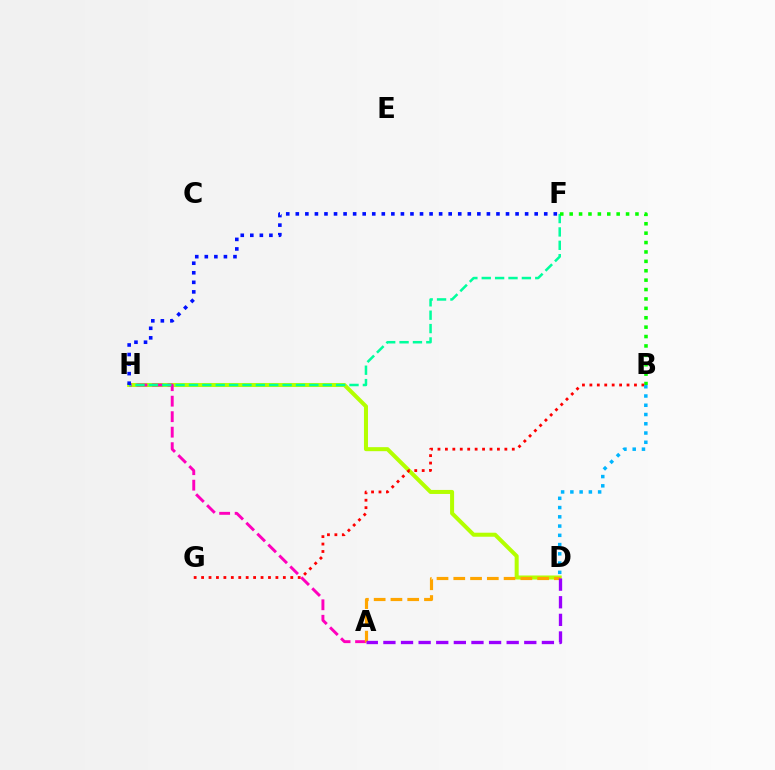{('D', 'H'): [{'color': '#b3ff00', 'line_style': 'solid', 'thickness': 2.9}], ('A', 'H'): [{'color': '#ff00bd', 'line_style': 'dashed', 'thickness': 2.1}], ('A', 'D'): [{'color': '#ffa500', 'line_style': 'dashed', 'thickness': 2.28}, {'color': '#9b00ff', 'line_style': 'dashed', 'thickness': 2.39}], ('F', 'H'): [{'color': '#00ff9d', 'line_style': 'dashed', 'thickness': 1.82}, {'color': '#0010ff', 'line_style': 'dotted', 'thickness': 2.6}], ('B', 'F'): [{'color': '#08ff00', 'line_style': 'dotted', 'thickness': 2.55}], ('B', 'G'): [{'color': '#ff0000', 'line_style': 'dotted', 'thickness': 2.02}], ('B', 'D'): [{'color': '#00b5ff', 'line_style': 'dotted', 'thickness': 2.51}]}